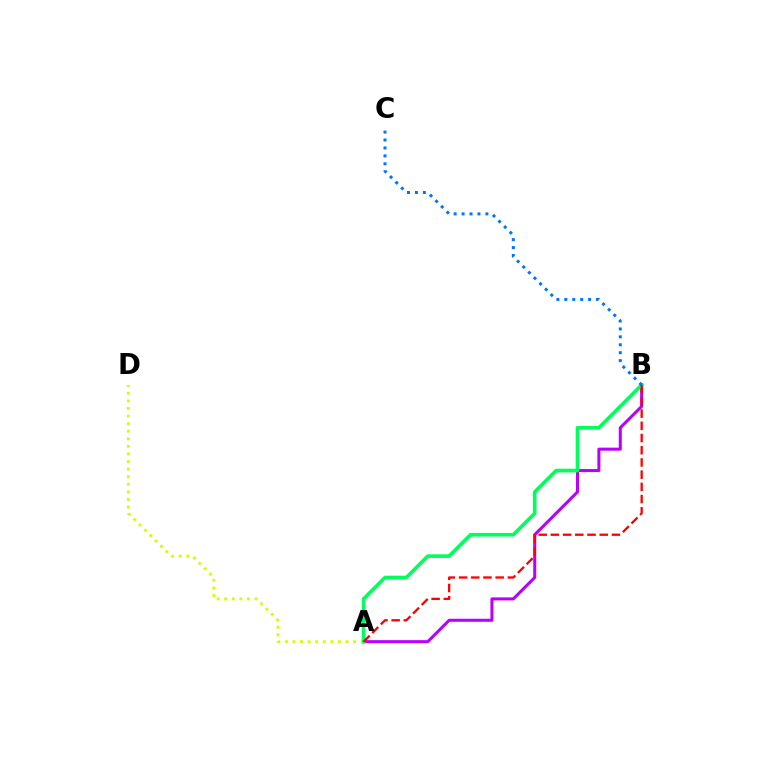{('A', 'D'): [{'color': '#d1ff00', 'line_style': 'dotted', 'thickness': 2.06}], ('A', 'B'): [{'color': '#b900ff', 'line_style': 'solid', 'thickness': 2.19}, {'color': '#00ff5c', 'line_style': 'solid', 'thickness': 2.63}, {'color': '#ff0000', 'line_style': 'dashed', 'thickness': 1.66}], ('B', 'C'): [{'color': '#0074ff', 'line_style': 'dotted', 'thickness': 2.16}]}